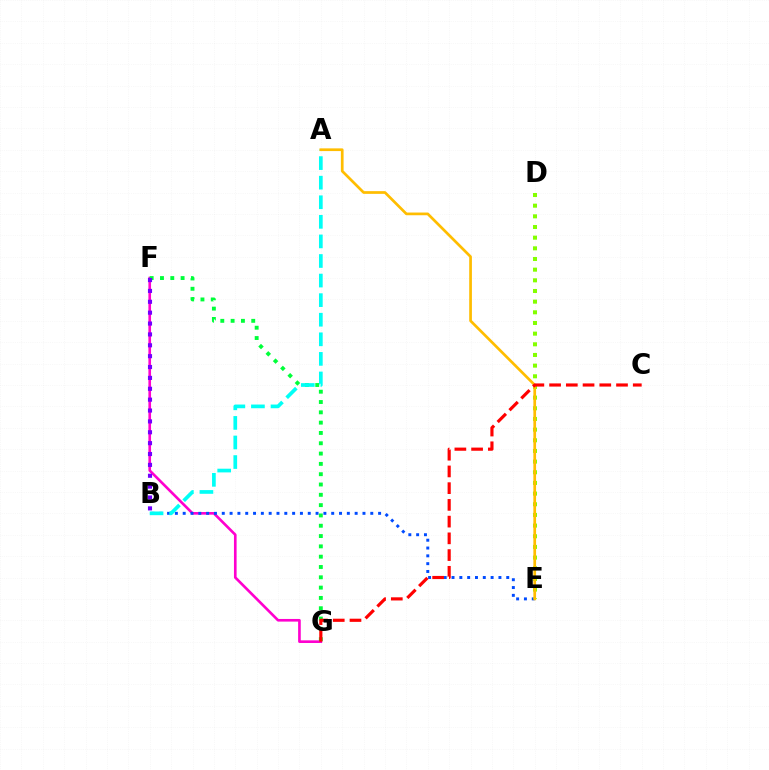{('F', 'G'): [{'color': '#ff00cf', 'line_style': 'solid', 'thickness': 1.9}, {'color': '#00ff39', 'line_style': 'dotted', 'thickness': 2.8}], ('B', 'E'): [{'color': '#004bff', 'line_style': 'dotted', 'thickness': 2.12}], ('D', 'E'): [{'color': '#84ff00', 'line_style': 'dotted', 'thickness': 2.9}], ('A', 'B'): [{'color': '#00fff6', 'line_style': 'dashed', 'thickness': 2.66}], ('A', 'E'): [{'color': '#ffbd00', 'line_style': 'solid', 'thickness': 1.95}], ('B', 'F'): [{'color': '#7200ff', 'line_style': 'dotted', 'thickness': 2.95}], ('C', 'G'): [{'color': '#ff0000', 'line_style': 'dashed', 'thickness': 2.27}]}